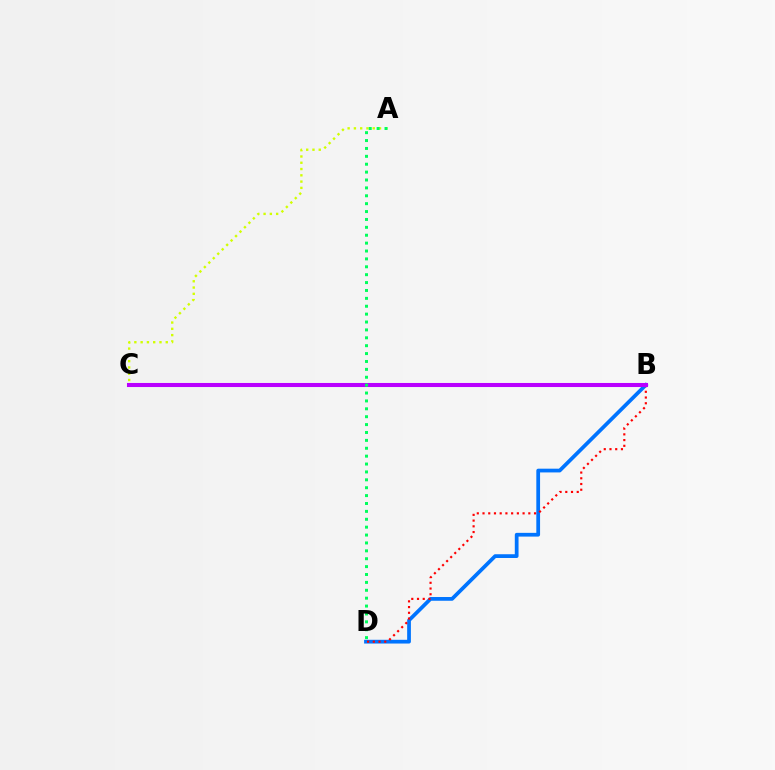{('B', 'D'): [{'color': '#0074ff', 'line_style': 'solid', 'thickness': 2.7}, {'color': '#ff0000', 'line_style': 'dotted', 'thickness': 1.56}], ('A', 'C'): [{'color': '#d1ff00', 'line_style': 'dotted', 'thickness': 1.71}], ('B', 'C'): [{'color': '#b900ff', 'line_style': 'solid', 'thickness': 2.92}], ('A', 'D'): [{'color': '#00ff5c', 'line_style': 'dotted', 'thickness': 2.14}]}